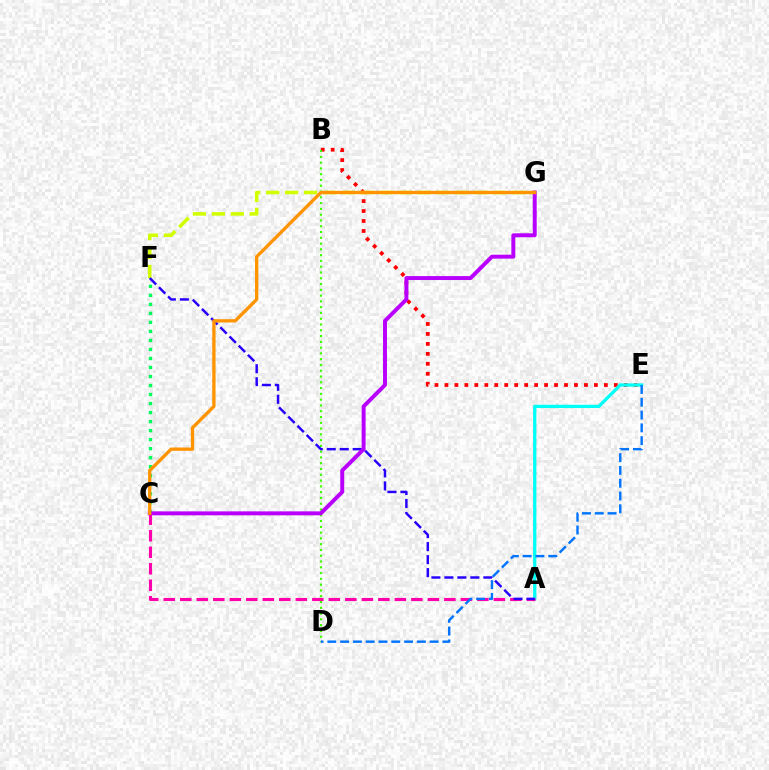{('B', 'E'): [{'color': '#ff0000', 'line_style': 'dotted', 'thickness': 2.71}], ('C', 'F'): [{'color': '#00ff5c', 'line_style': 'dotted', 'thickness': 2.45}], ('A', 'E'): [{'color': '#00fff6', 'line_style': 'solid', 'thickness': 2.35}], ('F', 'G'): [{'color': '#d1ff00', 'line_style': 'dashed', 'thickness': 2.57}], ('B', 'D'): [{'color': '#3dff00', 'line_style': 'dotted', 'thickness': 1.57}], ('A', 'C'): [{'color': '#ff00ac', 'line_style': 'dashed', 'thickness': 2.24}], ('A', 'F'): [{'color': '#2500ff', 'line_style': 'dashed', 'thickness': 1.77}], ('C', 'G'): [{'color': '#b900ff', 'line_style': 'solid', 'thickness': 2.84}, {'color': '#ff9400', 'line_style': 'solid', 'thickness': 2.38}], ('D', 'E'): [{'color': '#0074ff', 'line_style': 'dashed', 'thickness': 1.74}]}